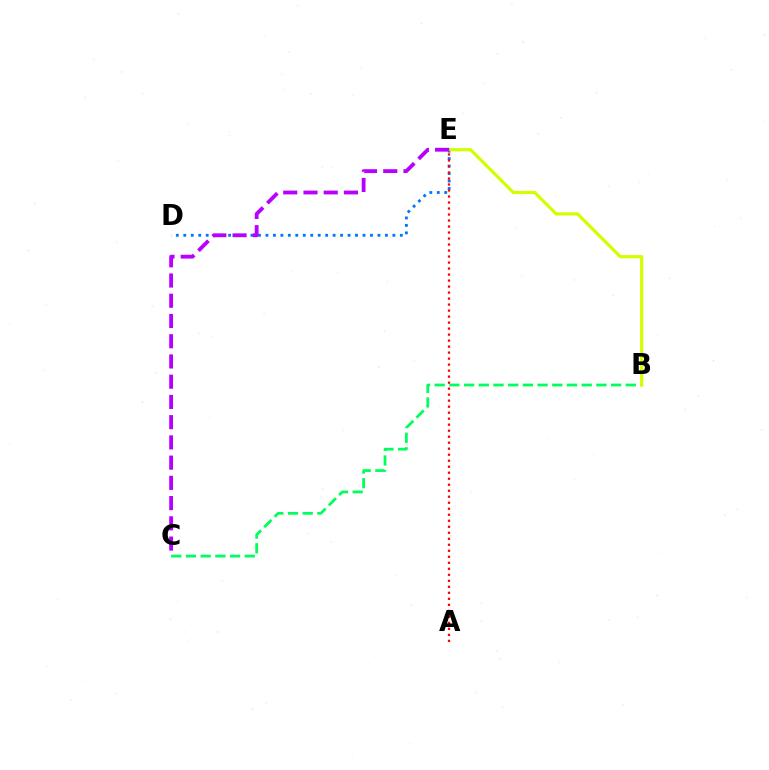{('B', 'C'): [{'color': '#00ff5c', 'line_style': 'dashed', 'thickness': 2.0}], ('D', 'E'): [{'color': '#0074ff', 'line_style': 'dotted', 'thickness': 2.03}], ('B', 'E'): [{'color': '#d1ff00', 'line_style': 'solid', 'thickness': 2.3}], ('A', 'E'): [{'color': '#ff0000', 'line_style': 'dotted', 'thickness': 1.63}], ('C', 'E'): [{'color': '#b900ff', 'line_style': 'dashed', 'thickness': 2.75}]}